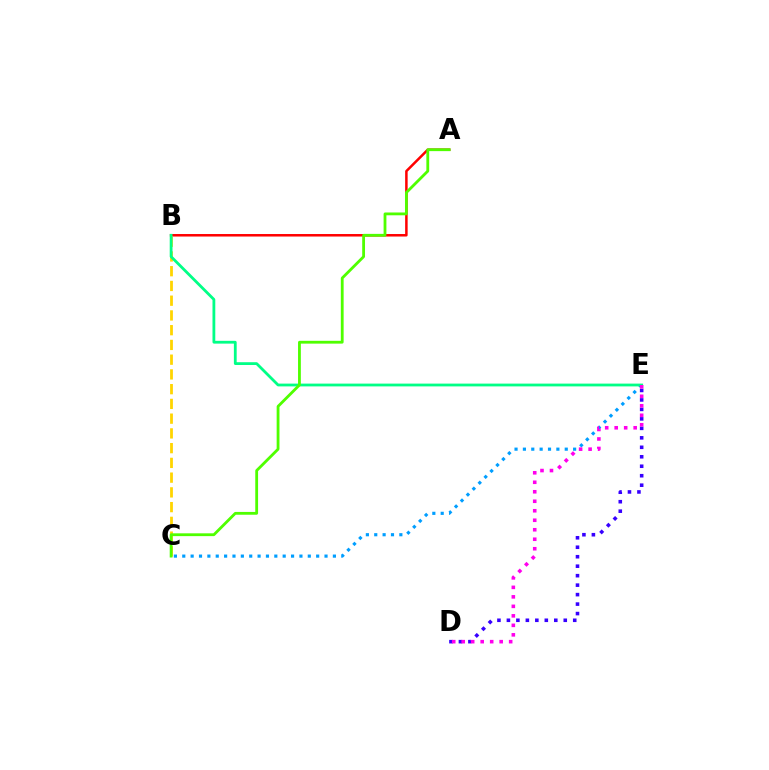{('D', 'E'): [{'color': '#3700ff', 'line_style': 'dotted', 'thickness': 2.57}, {'color': '#ff00ed', 'line_style': 'dotted', 'thickness': 2.58}], ('A', 'B'): [{'color': '#ff0000', 'line_style': 'solid', 'thickness': 1.8}], ('C', 'E'): [{'color': '#009eff', 'line_style': 'dotted', 'thickness': 2.27}], ('B', 'C'): [{'color': '#ffd500', 'line_style': 'dashed', 'thickness': 2.0}], ('B', 'E'): [{'color': '#00ff86', 'line_style': 'solid', 'thickness': 2.01}], ('A', 'C'): [{'color': '#4fff00', 'line_style': 'solid', 'thickness': 2.02}]}